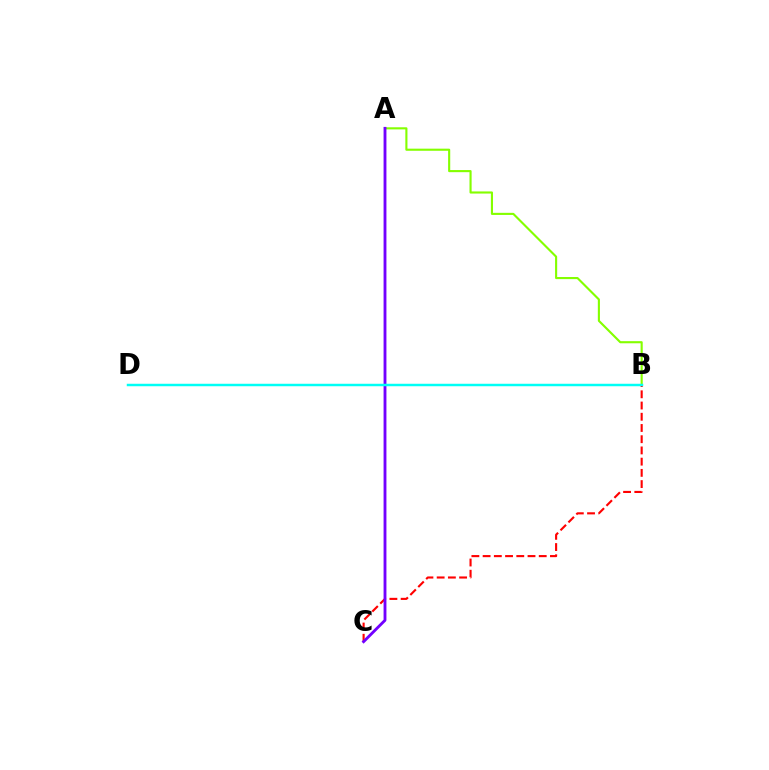{('A', 'B'): [{'color': '#84ff00', 'line_style': 'solid', 'thickness': 1.53}], ('B', 'C'): [{'color': '#ff0000', 'line_style': 'dashed', 'thickness': 1.52}], ('A', 'C'): [{'color': '#7200ff', 'line_style': 'solid', 'thickness': 2.05}], ('B', 'D'): [{'color': '#00fff6', 'line_style': 'solid', 'thickness': 1.78}]}